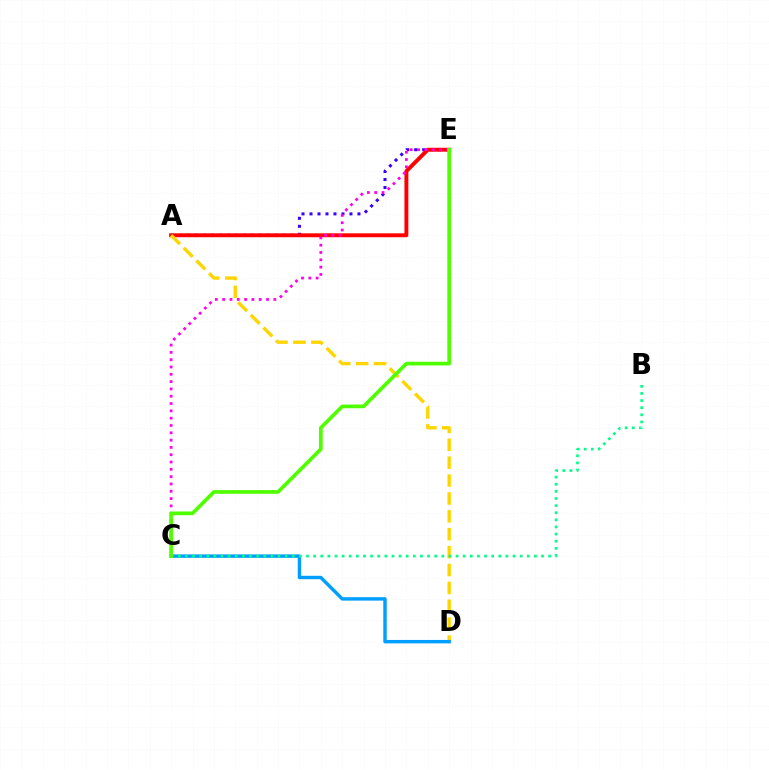{('A', 'E'): [{'color': '#3700ff', 'line_style': 'dotted', 'thickness': 2.17}, {'color': '#ff0000', 'line_style': 'solid', 'thickness': 2.82}], ('A', 'D'): [{'color': '#ffd500', 'line_style': 'dashed', 'thickness': 2.43}], ('C', 'D'): [{'color': '#009eff', 'line_style': 'solid', 'thickness': 2.46}], ('C', 'E'): [{'color': '#ff00ed', 'line_style': 'dotted', 'thickness': 1.99}, {'color': '#4fff00', 'line_style': 'solid', 'thickness': 2.67}], ('B', 'C'): [{'color': '#00ff86', 'line_style': 'dotted', 'thickness': 1.94}]}